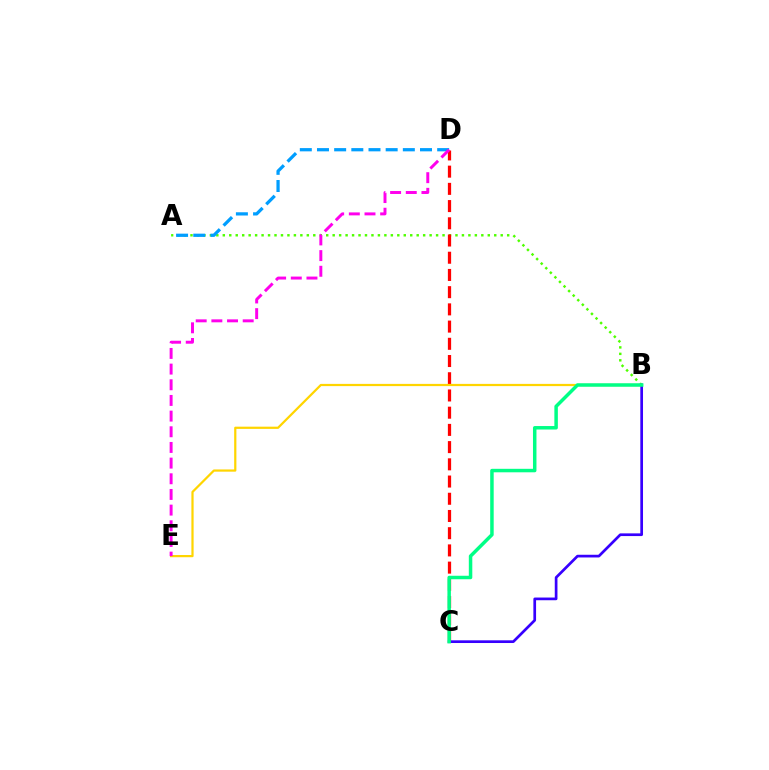{('A', 'B'): [{'color': '#4fff00', 'line_style': 'dotted', 'thickness': 1.76}], ('C', 'D'): [{'color': '#ff0000', 'line_style': 'dashed', 'thickness': 2.34}], ('B', 'C'): [{'color': '#3700ff', 'line_style': 'solid', 'thickness': 1.94}, {'color': '#00ff86', 'line_style': 'solid', 'thickness': 2.51}], ('B', 'E'): [{'color': '#ffd500', 'line_style': 'solid', 'thickness': 1.6}], ('A', 'D'): [{'color': '#009eff', 'line_style': 'dashed', 'thickness': 2.33}], ('D', 'E'): [{'color': '#ff00ed', 'line_style': 'dashed', 'thickness': 2.13}]}